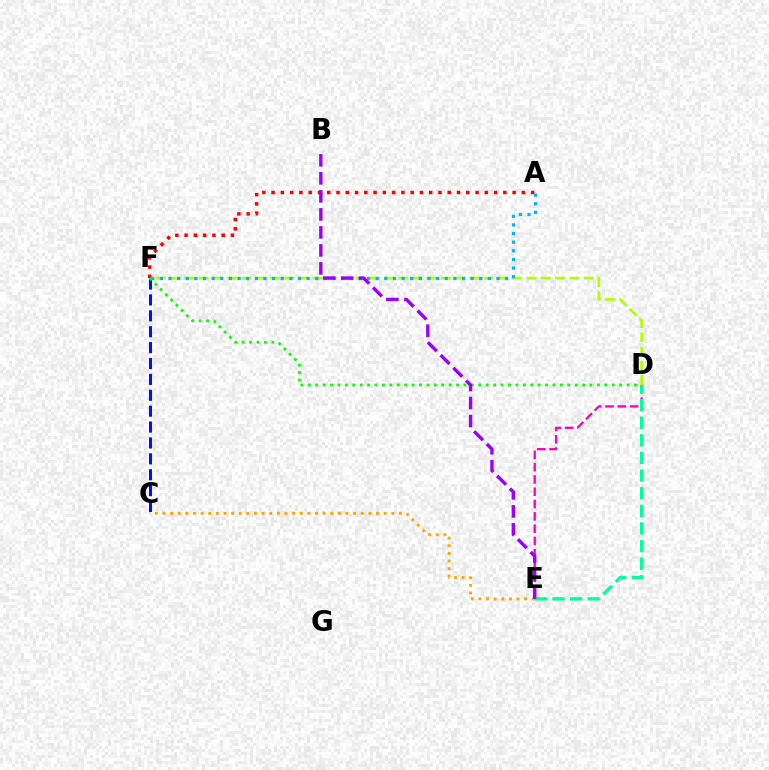{('D', 'E'): [{'color': '#ff00bd', 'line_style': 'dashed', 'thickness': 1.67}, {'color': '#00ff9d', 'line_style': 'dashed', 'thickness': 2.4}], ('D', 'F'): [{'color': '#b3ff00', 'line_style': 'dashed', 'thickness': 1.94}, {'color': '#08ff00', 'line_style': 'dotted', 'thickness': 2.01}], ('A', 'F'): [{'color': '#ff0000', 'line_style': 'dotted', 'thickness': 2.52}, {'color': '#00b5ff', 'line_style': 'dotted', 'thickness': 2.35}], ('C', 'E'): [{'color': '#ffa500', 'line_style': 'dotted', 'thickness': 2.07}], ('C', 'F'): [{'color': '#0010ff', 'line_style': 'dashed', 'thickness': 2.16}], ('B', 'E'): [{'color': '#9b00ff', 'line_style': 'dashed', 'thickness': 2.45}]}